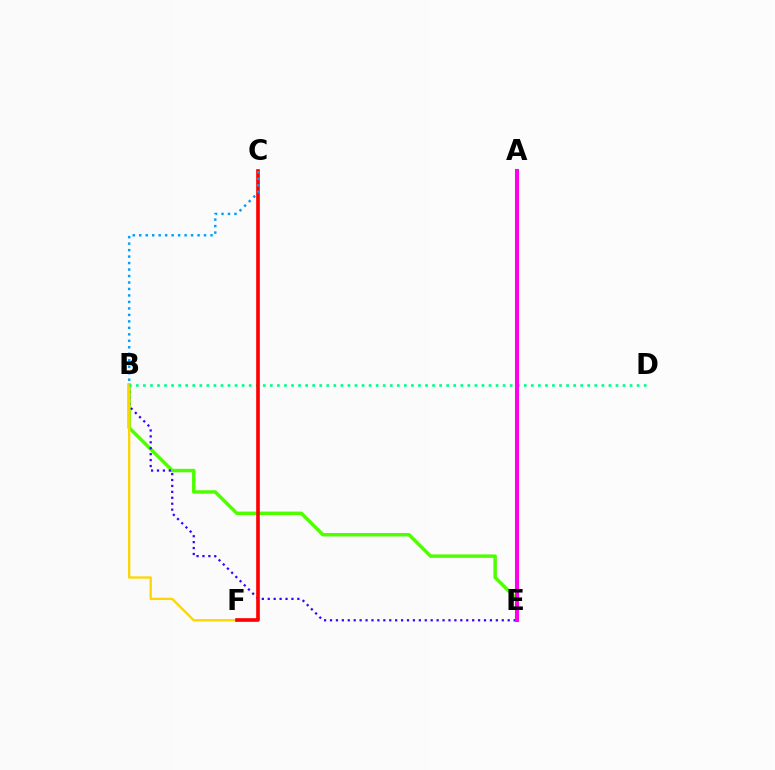{('B', 'E'): [{'color': '#4fff00', 'line_style': 'solid', 'thickness': 2.49}, {'color': '#3700ff', 'line_style': 'dotted', 'thickness': 1.61}], ('B', 'F'): [{'color': '#ffd500', 'line_style': 'solid', 'thickness': 1.66}], ('B', 'D'): [{'color': '#00ff86', 'line_style': 'dotted', 'thickness': 1.92}], ('A', 'E'): [{'color': '#ff00ed', 'line_style': 'solid', 'thickness': 2.93}], ('C', 'F'): [{'color': '#ff0000', 'line_style': 'solid', 'thickness': 2.61}], ('B', 'C'): [{'color': '#009eff', 'line_style': 'dotted', 'thickness': 1.76}]}